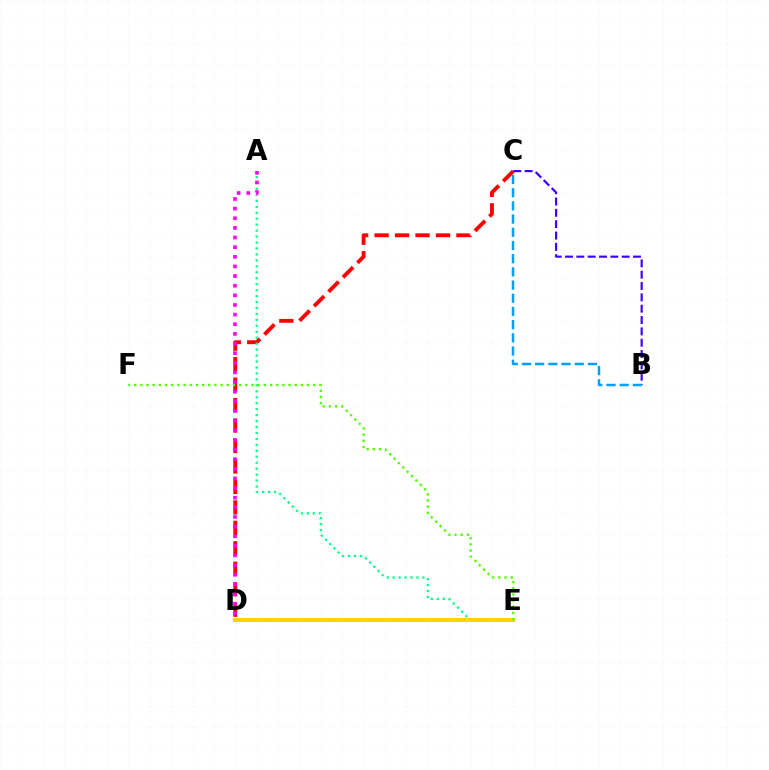{('C', 'D'): [{'color': '#ff0000', 'line_style': 'dashed', 'thickness': 2.78}], ('A', 'E'): [{'color': '#00ff86', 'line_style': 'dotted', 'thickness': 1.62}], ('A', 'D'): [{'color': '#ff00ed', 'line_style': 'dotted', 'thickness': 2.62}], ('B', 'C'): [{'color': '#3700ff', 'line_style': 'dashed', 'thickness': 1.54}, {'color': '#009eff', 'line_style': 'dashed', 'thickness': 1.79}], ('D', 'E'): [{'color': '#ffd500', 'line_style': 'solid', 'thickness': 2.9}], ('E', 'F'): [{'color': '#4fff00', 'line_style': 'dotted', 'thickness': 1.68}]}